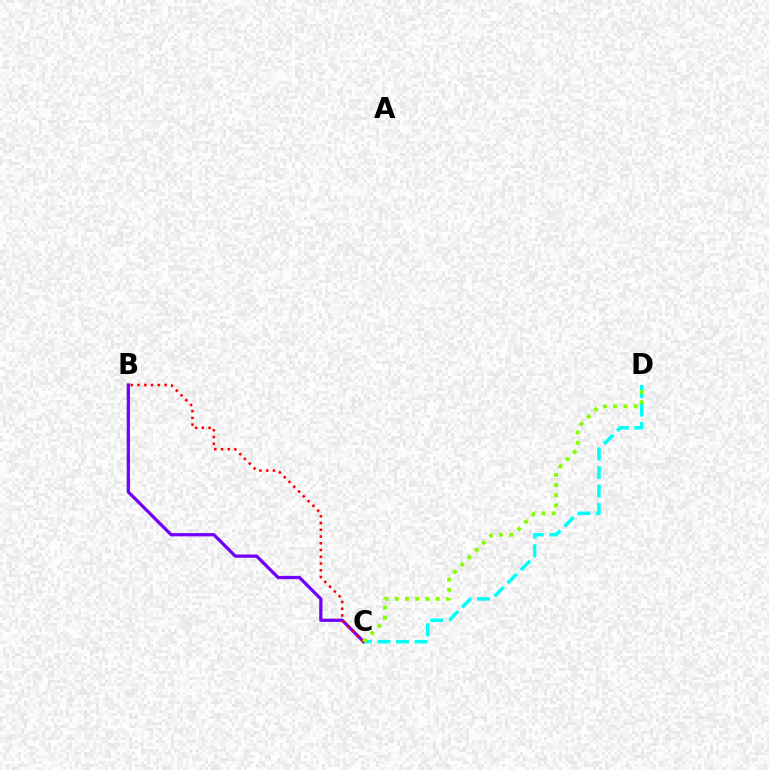{('C', 'D'): [{'color': '#00fff6', 'line_style': 'dashed', 'thickness': 2.52}, {'color': '#84ff00', 'line_style': 'dotted', 'thickness': 2.78}], ('B', 'C'): [{'color': '#7200ff', 'line_style': 'solid', 'thickness': 2.34}, {'color': '#ff0000', 'line_style': 'dotted', 'thickness': 1.84}]}